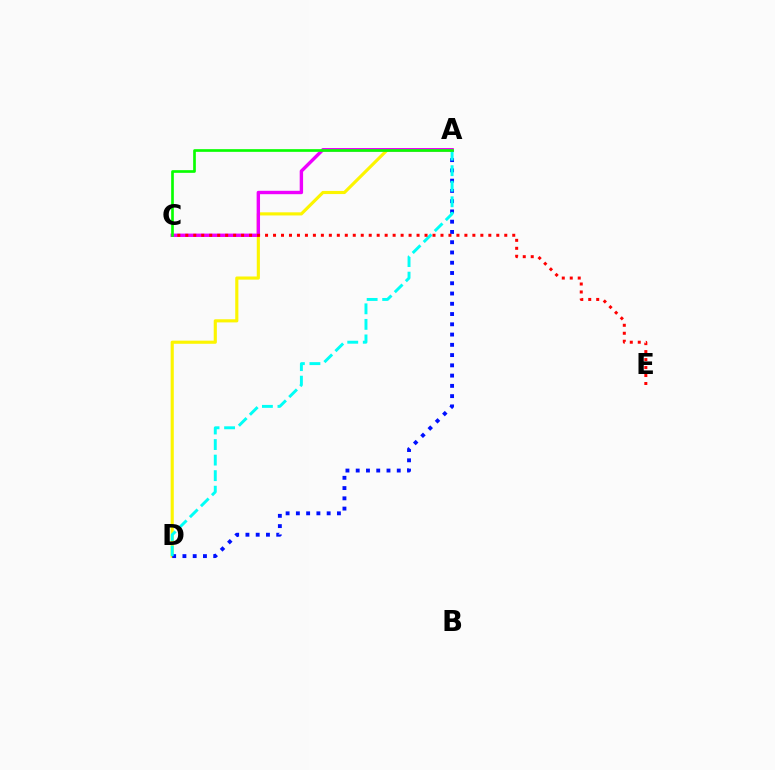{('A', 'D'): [{'color': '#fcf500', 'line_style': 'solid', 'thickness': 2.26}, {'color': '#0010ff', 'line_style': 'dotted', 'thickness': 2.79}, {'color': '#00fff6', 'line_style': 'dashed', 'thickness': 2.11}], ('A', 'C'): [{'color': '#ee00ff', 'line_style': 'solid', 'thickness': 2.44}, {'color': '#08ff00', 'line_style': 'solid', 'thickness': 1.92}], ('C', 'E'): [{'color': '#ff0000', 'line_style': 'dotted', 'thickness': 2.17}]}